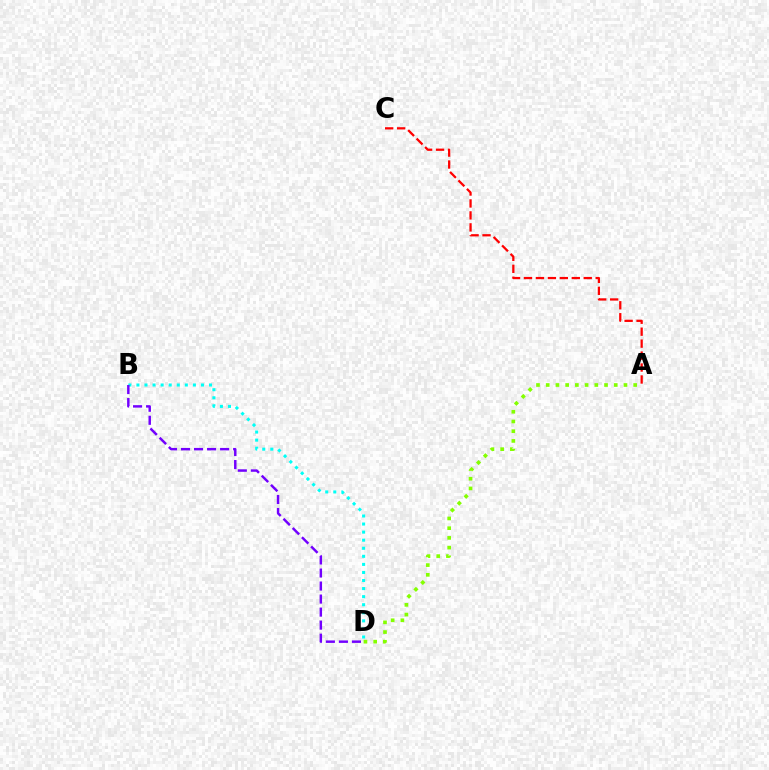{('B', 'D'): [{'color': '#00fff6', 'line_style': 'dotted', 'thickness': 2.19}, {'color': '#7200ff', 'line_style': 'dashed', 'thickness': 1.77}], ('A', 'D'): [{'color': '#84ff00', 'line_style': 'dotted', 'thickness': 2.64}], ('A', 'C'): [{'color': '#ff0000', 'line_style': 'dashed', 'thickness': 1.62}]}